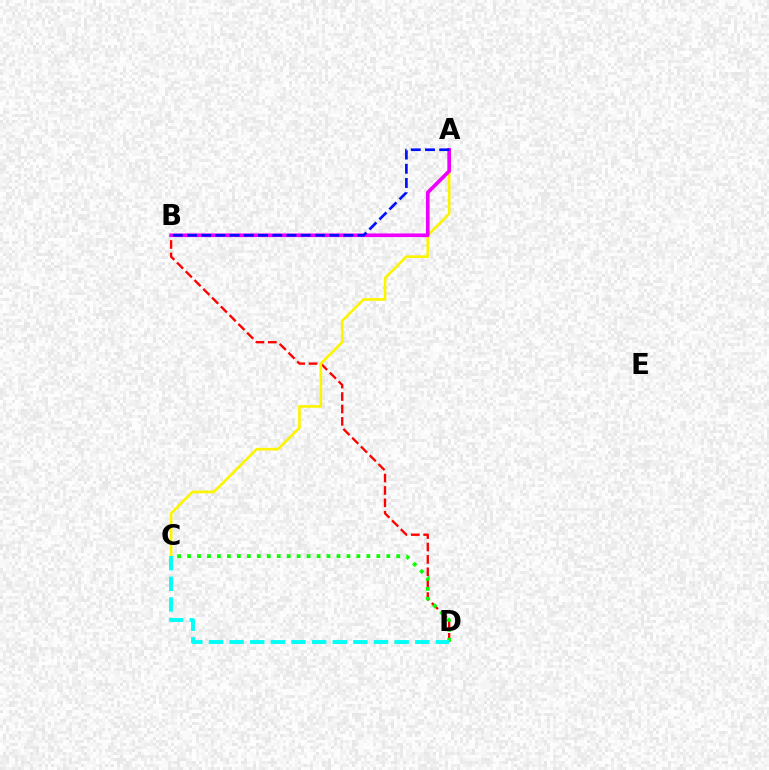{('B', 'D'): [{'color': '#ff0000', 'line_style': 'dashed', 'thickness': 1.68}], ('A', 'C'): [{'color': '#fcf500', 'line_style': 'solid', 'thickness': 1.92}], ('C', 'D'): [{'color': '#08ff00', 'line_style': 'dotted', 'thickness': 2.71}, {'color': '#00fff6', 'line_style': 'dashed', 'thickness': 2.8}], ('A', 'B'): [{'color': '#ee00ff', 'line_style': 'solid', 'thickness': 2.64}, {'color': '#0010ff', 'line_style': 'dashed', 'thickness': 1.93}]}